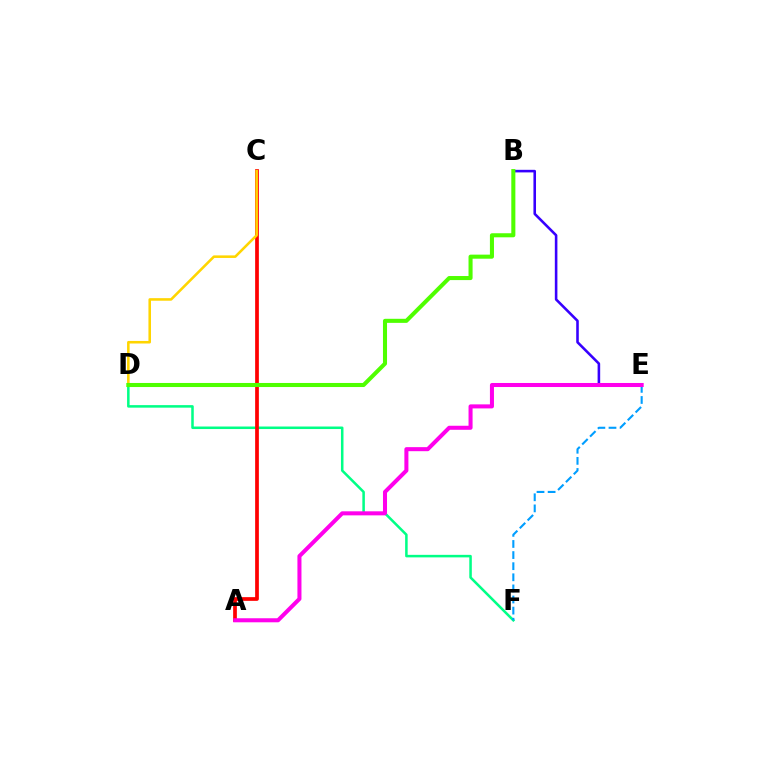{('D', 'F'): [{'color': '#00ff86', 'line_style': 'solid', 'thickness': 1.82}], ('E', 'F'): [{'color': '#009eff', 'line_style': 'dashed', 'thickness': 1.51}], ('B', 'E'): [{'color': '#3700ff', 'line_style': 'solid', 'thickness': 1.86}], ('A', 'C'): [{'color': '#ff0000', 'line_style': 'solid', 'thickness': 2.68}], ('C', 'D'): [{'color': '#ffd500', 'line_style': 'solid', 'thickness': 1.84}], ('A', 'E'): [{'color': '#ff00ed', 'line_style': 'solid', 'thickness': 2.91}], ('B', 'D'): [{'color': '#4fff00', 'line_style': 'solid', 'thickness': 2.92}]}